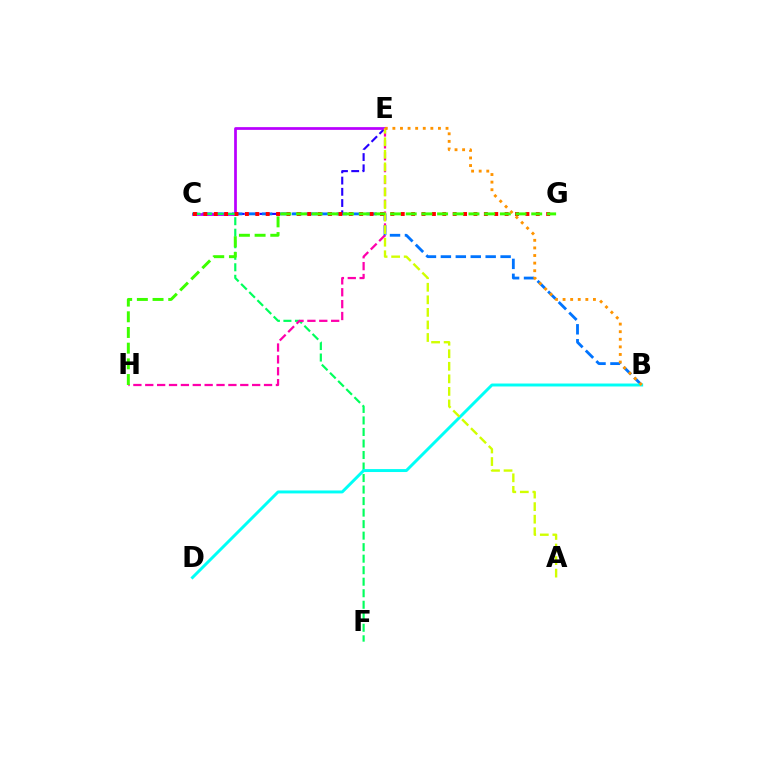{('C', 'E'): [{'color': '#2500ff', 'line_style': 'dashed', 'thickness': 1.52}, {'color': '#b900ff', 'line_style': 'solid', 'thickness': 1.97}], ('B', 'C'): [{'color': '#0074ff', 'line_style': 'dashed', 'thickness': 2.03}], ('C', 'F'): [{'color': '#00ff5c', 'line_style': 'dashed', 'thickness': 1.56}], ('E', 'H'): [{'color': '#ff00ac', 'line_style': 'dashed', 'thickness': 1.61}], ('C', 'G'): [{'color': '#ff0000', 'line_style': 'dotted', 'thickness': 2.82}], ('B', 'D'): [{'color': '#00fff6', 'line_style': 'solid', 'thickness': 2.12}], ('A', 'E'): [{'color': '#d1ff00', 'line_style': 'dashed', 'thickness': 1.71}], ('G', 'H'): [{'color': '#3dff00', 'line_style': 'dashed', 'thickness': 2.13}], ('B', 'E'): [{'color': '#ff9400', 'line_style': 'dotted', 'thickness': 2.06}]}